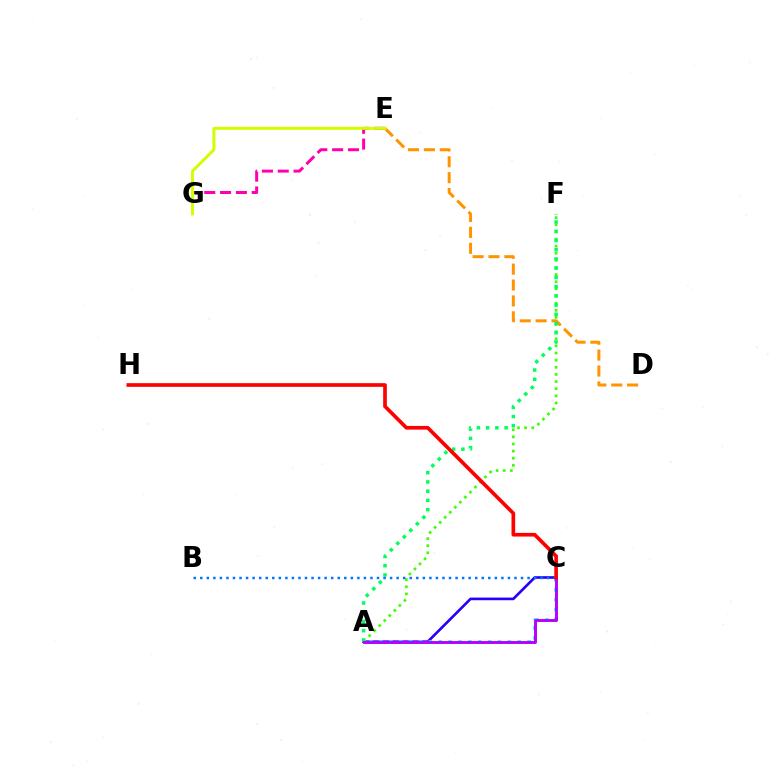{('A', 'C'): [{'color': '#2500ff', 'line_style': 'solid', 'thickness': 1.9}, {'color': '#00fff6', 'line_style': 'dotted', 'thickness': 2.69}, {'color': '#b900ff', 'line_style': 'solid', 'thickness': 2.12}], ('E', 'G'): [{'color': '#ff00ac', 'line_style': 'dashed', 'thickness': 2.15}, {'color': '#d1ff00', 'line_style': 'solid', 'thickness': 2.16}], ('D', 'E'): [{'color': '#ff9400', 'line_style': 'dashed', 'thickness': 2.16}], ('A', 'F'): [{'color': '#3dff00', 'line_style': 'dotted', 'thickness': 1.94}, {'color': '#00ff5c', 'line_style': 'dotted', 'thickness': 2.51}], ('B', 'C'): [{'color': '#0074ff', 'line_style': 'dotted', 'thickness': 1.78}], ('C', 'H'): [{'color': '#ff0000', 'line_style': 'solid', 'thickness': 2.65}]}